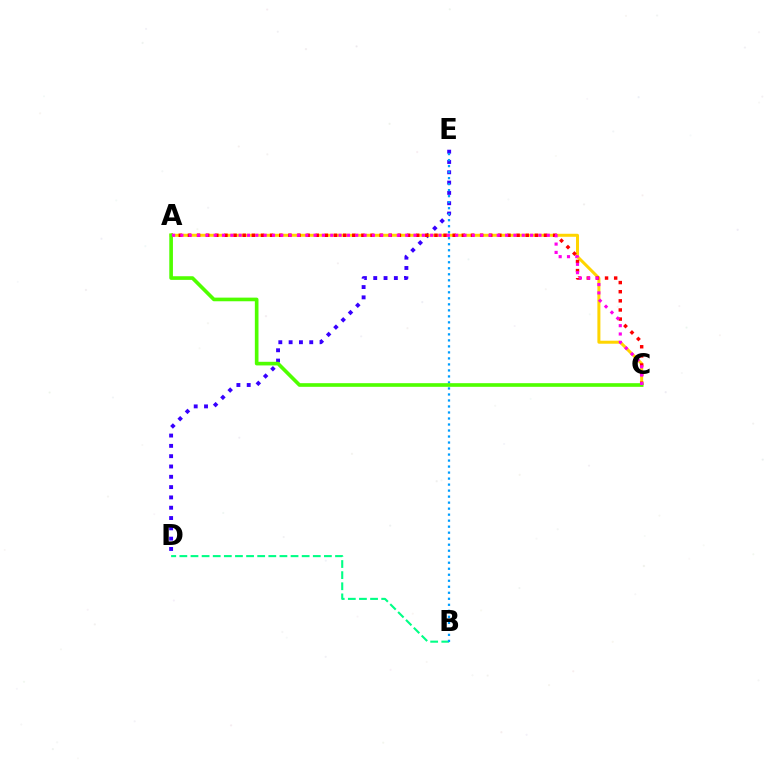{('D', 'E'): [{'color': '#3700ff', 'line_style': 'dotted', 'thickness': 2.8}], ('B', 'D'): [{'color': '#00ff86', 'line_style': 'dashed', 'thickness': 1.51}], ('A', 'C'): [{'color': '#ffd500', 'line_style': 'solid', 'thickness': 2.17}, {'color': '#ff0000', 'line_style': 'dotted', 'thickness': 2.48}, {'color': '#4fff00', 'line_style': 'solid', 'thickness': 2.62}, {'color': '#ff00ed', 'line_style': 'dotted', 'thickness': 2.26}], ('B', 'E'): [{'color': '#009eff', 'line_style': 'dotted', 'thickness': 1.63}]}